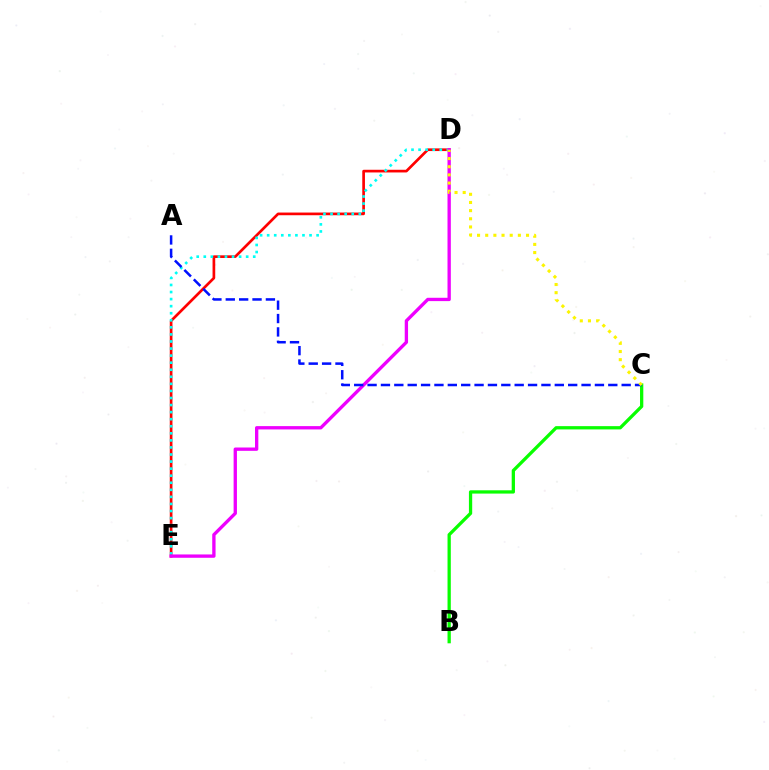{('D', 'E'): [{'color': '#ff0000', 'line_style': 'solid', 'thickness': 1.93}, {'color': '#00fff6', 'line_style': 'dotted', 'thickness': 1.92}, {'color': '#ee00ff', 'line_style': 'solid', 'thickness': 2.4}], ('B', 'C'): [{'color': '#08ff00', 'line_style': 'solid', 'thickness': 2.36}], ('A', 'C'): [{'color': '#0010ff', 'line_style': 'dashed', 'thickness': 1.82}], ('C', 'D'): [{'color': '#fcf500', 'line_style': 'dotted', 'thickness': 2.22}]}